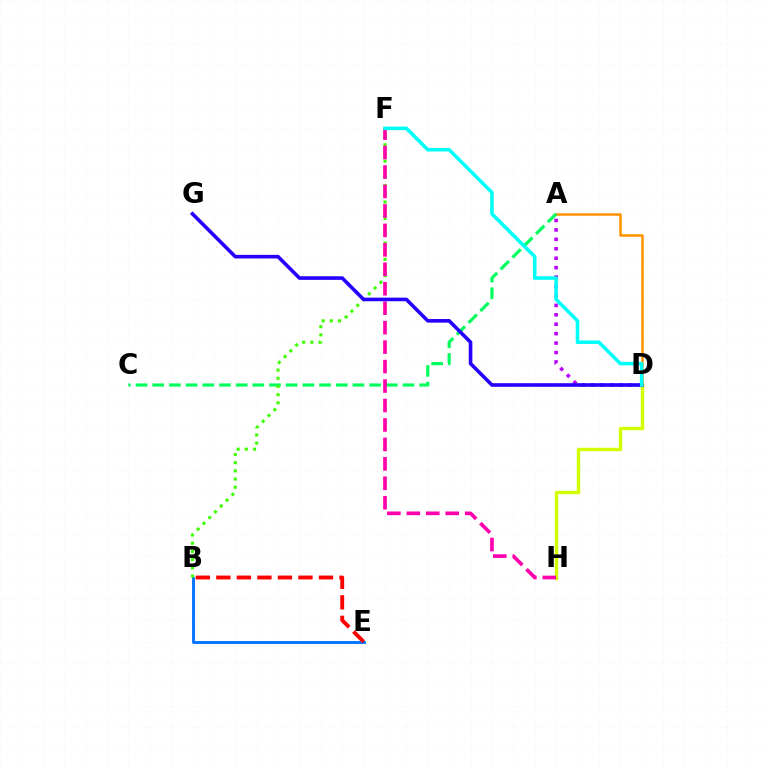{('B', 'E'): [{'color': '#0074ff', 'line_style': 'solid', 'thickness': 2.07}, {'color': '#ff0000', 'line_style': 'dashed', 'thickness': 2.79}], ('D', 'H'): [{'color': '#d1ff00', 'line_style': 'solid', 'thickness': 2.46}], ('A', 'D'): [{'color': '#ff9400', 'line_style': 'solid', 'thickness': 1.82}, {'color': '#b900ff', 'line_style': 'dotted', 'thickness': 2.56}], ('A', 'C'): [{'color': '#00ff5c', 'line_style': 'dashed', 'thickness': 2.27}], ('B', 'F'): [{'color': '#3dff00', 'line_style': 'dotted', 'thickness': 2.22}], ('F', 'H'): [{'color': '#ff00ac', 'line_style': 'dashed', 'thickness': 2.64}], ('D', 'G'): [{'color': '#2500ff', 'line_style': 'solid', 'thickness': 2.6}], ('D', 'F'): [{'color': '#00fff6', 'line_style': 'solid', 'thickness': 2.56}]}